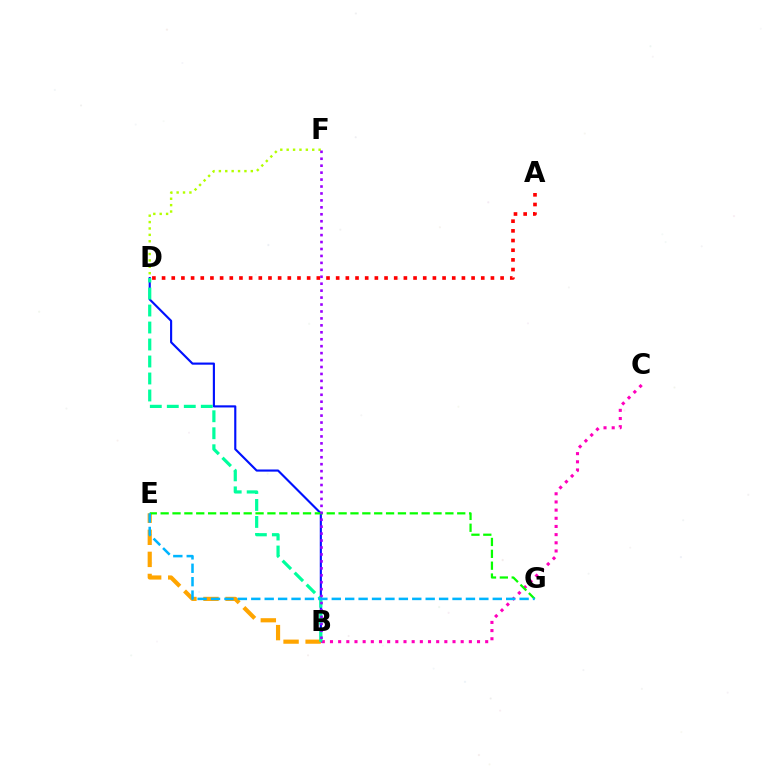{('B', 'D'): [{'color': '#0010ff', 'line_style': 'solid', 'thickness': 1.54}, {'color': '#00ff9d', 'line_style': 'dashed', 'thickness': 2.31}], ('B', 'C'): [{'color': '#ff00bd', 'line_style': 'dotted', 'thickness': 2.22}], ('B', 'E'): [{'color': '#ffa500', 'line_style': 'dashed', 'thickness': 3.0}], ('E', 'G'): [{'color': '#08ff00', 'line_style': 'dashed', 'thickness': 1.61}, {'color': '#00b5ff', 'line_style': 'dashed', 'thickness': 1.82}], ('A', 'D'): [{'color': '#ff0000', 'line_style': 'dotted', 'thickness': 2.63}], ('D', 'F'): [{'color': '#b3ff00', 'line_style': 'dotted', 'thickness': 1.74}], ('B', 'F'): [{'color': '#9b00ff', 'line_style': 'dotted', 'thickness': 1.89}]}